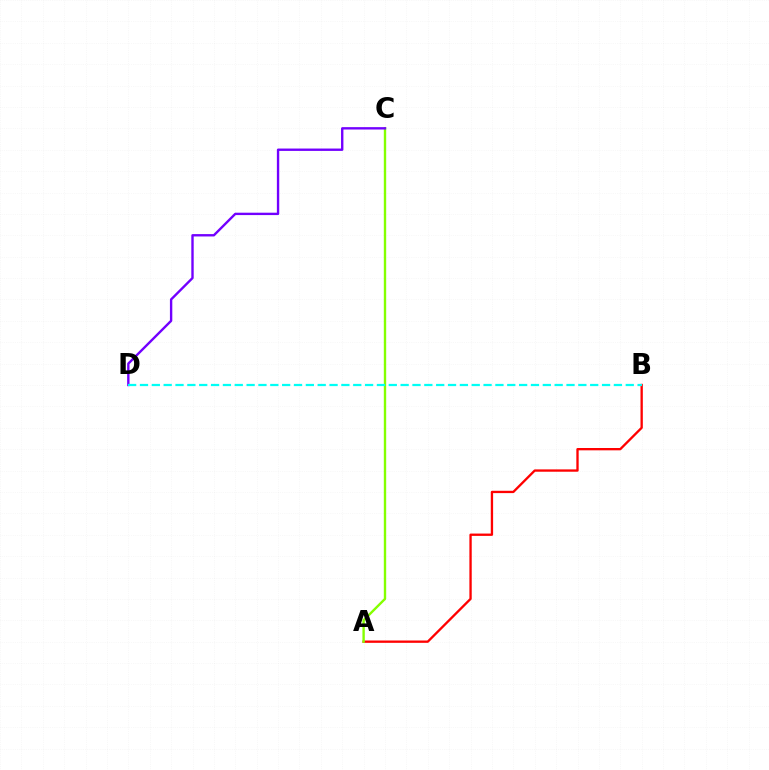{('A', 'B'): [{'color': '#ff0000', 'line_style': 'solid', 'thickness': 1.68}], ('A', 'C'): [{'color': '#84ff00', 'line_style': 'solid', 'thickness': 1.71}], ('C', 'D'): [{'color': '#7200ff', 'line_style': 'solid', 'thickness': 1.71}], ('B', 'D'): [{'color': '#00fff6', 'line_style': 'dashed', 'thickness': 1.61}]}